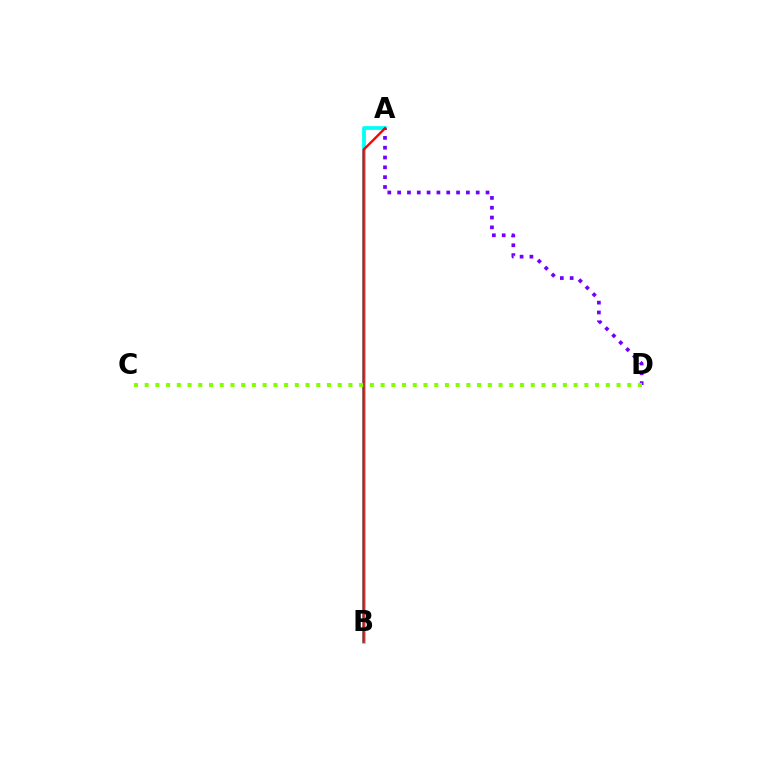{('A', 'B'): [{'color': '#00fff6', 'line_style': 'solid', 'thickness': 2.71}, {'color': '#ff0000', 'line_style': 'solid', 'thickness': 1.7}], ('A', 'D'): [{'color': '#7200ff', 'line_style': 'dotted', 'thickness': 2.67}], ('C', 'D'): [{'color': '#84ff00', 'line_style': 'dotted', 'thickness': 2.91}]}